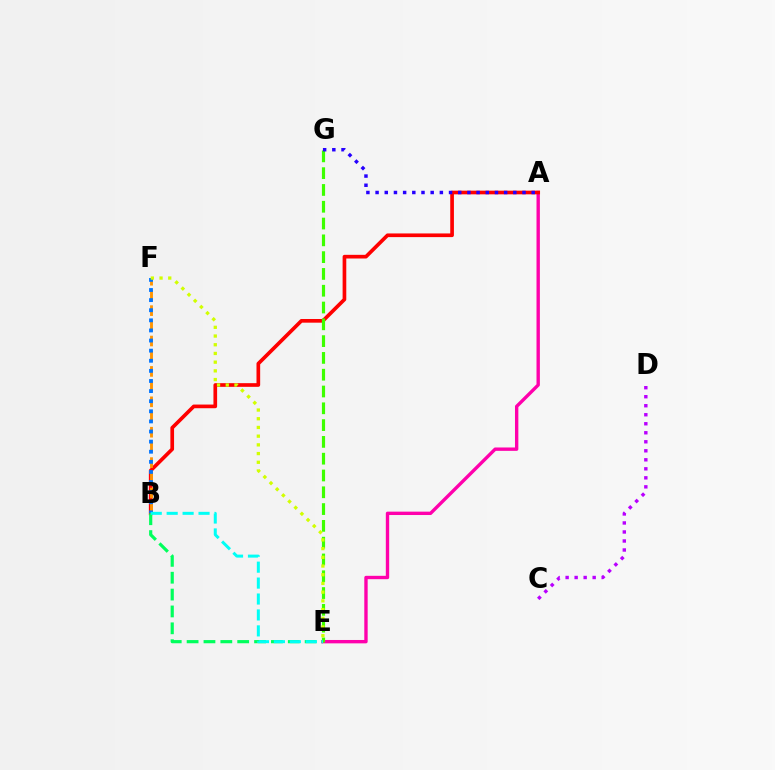{('C', 'D'): [{'color': '#b900ff', 'line_style': 'dotted', 'thickness': 2.45}], ('A', 'E'): [{'color': '#ff00ac', 'line_style': 'solid', 'thickness': 2.43}], ('A', 'B'): [{'color': '#ff0000', 'line_style': 'solid', 'thickness': 2.64}], ('B', 'F'): [{'color': '#ff9400', 'line_style': 'dashed', 'thickness': 2.06}, {'color': '#0074ff', 'line_style': 'dotted', 'thickness': 2.75}], ('E', 'G'): [{'color': '#3dff00', 'line_style': 'dashed', 'thickness': 2.28}], ('B', 'E'): [{'color': '#00ff5c', 'line_style': 'dashed', 'thickness': 2.29}, {'color': '#00fff6', 'line_style': 'dashed', 'thickness': 2.16}], ('A', 'G'): [{'color': '#2500ff', 'line_style': 'dotted', 'thickness': 2.49}], ('E', 'F'): [{'color': '#d1ff00', 'line_style': 'dotted', 'thickness': 2.37}]}